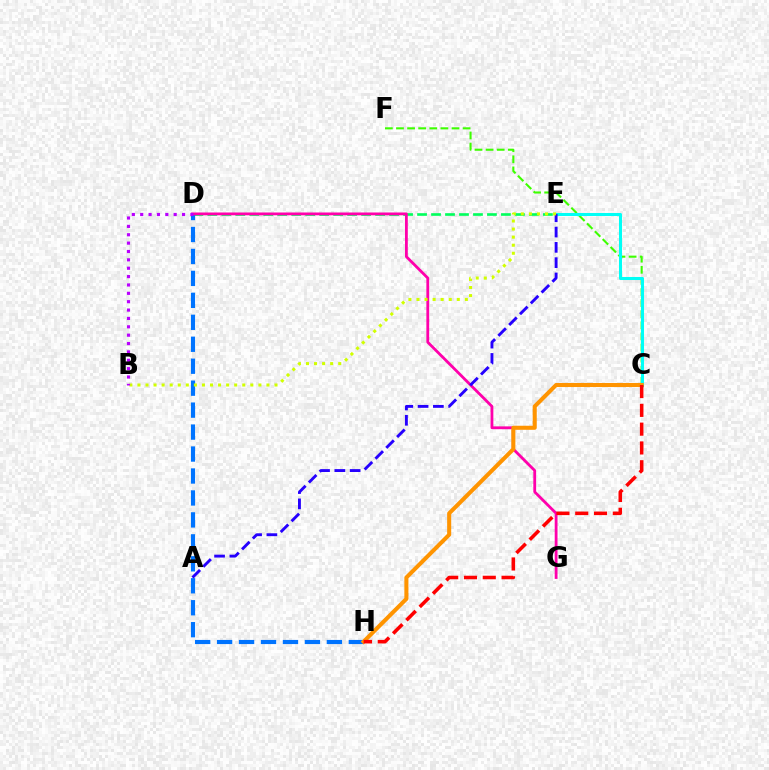{('D', 'E'): [{'color': '#00ff5c', 'line_style': 'dashed', 'thickness': 1.9}], ('C', 'F'): [{'color': '#3dff00', 'line_style': 'dashed', 'thickness': 1.51}], ('D', 'H'): [{'color': '#0074ff', 'line_style': 'dashed', 'thickness': 2.98}], ('C', 'E'): [{'color': '#00fff6', 'line_style': 'solid', 'thickness': 2.19}], ('D', 'G'): [{'color': '#ff00ac', 'line_style': 'solid', 'thickness': 2.02}], ('C', 'H'): [{'color': '#ff9400', 'line_style': 'solid', 'thickness': 2.92}, {'color': '#ff0000', 'line_style': 'dashed', 'thickness': 2.55}], ('A', 'E'): [{'color': '#2500ff', 'line_style': 'dashed', 'thickness': 2.08}], ('B', 'E'): [{'color': '#d1ff00', 'line_style': 'dotted', 'thickness': 2.19}], ('B', 'D'): [{'color': '#b900ff', 'line_style': 'dotted', 'thickness': 2.27}]}